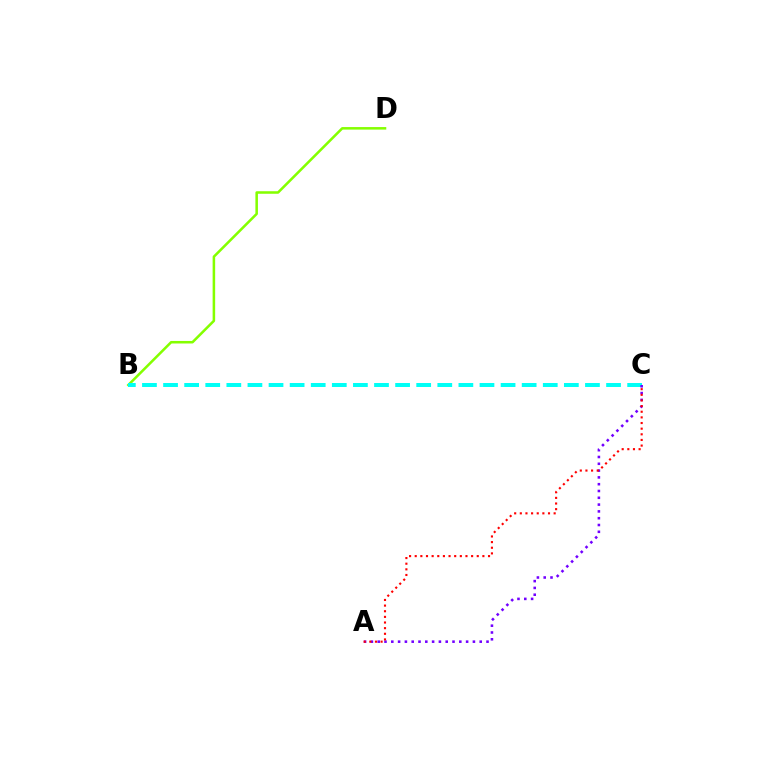{('B', 'D'): [{'color': '#84ff00', 'line_style': 'solid', 'thickness': 1.83}], ('B', 'C'): [{'color': '#00fff6', 'line_style': 'dashed', 'thickness': 2.87}], ('A', 'C'): [{'color': '#7200ff', 'line_style': 'dotted', 'thickness': 1.85}, {'color': '#ff0000', 'line_style': 'dotted', 'thickness': 1.53}]}